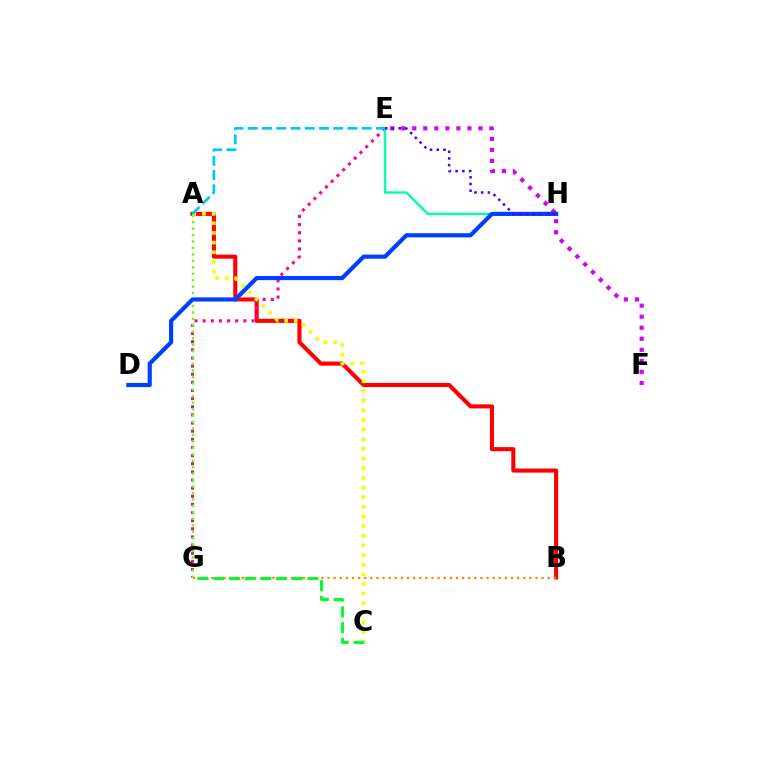{('E', 'F'): [{'color': '#d600ff', 'line_style': 'dotted', 'thickness': 3.0}], ('A', 'B'): [{'color': '#ff0000', 'line_style': 'solid', 'thickness': 2.95}], ('E', 'G'): [{'color': '#ff00a0', 'line_style': 'dotted', 'thickness': 2.21}], ('A', 'G'): [{'color': '#66ff00', 'line_style': 'dotted', 'thickness': 1.75}], ('A', 'C'): [{'color': '#eeff00', 'line_style': 'dotted', 'thickness': 2.62}], ('E', 'H'): [{'color': '#00ffaf', 'line_style': 'solid', 'thickness': 1.72}, {'color': '#4f00ff', 'line_style': 'dotted', 'thickness': 1.82}], ('A', 'E'): [{'color': '#00c7ff', 'line_style': 'dashed', 'thickness': 1.94}], ('B', 'G'): [{'color': '#ff8800', 'line_style': 'dotted', 'thickness': 1.66}], ('C', 'G'): [{'color': '#00ff27', 'line_style': 'dashed', 'thickness': 2.13}], ('D', 'H'): [{'color': '#003fff', 'line_style': 'solid', 'thickness': 3.0}]}